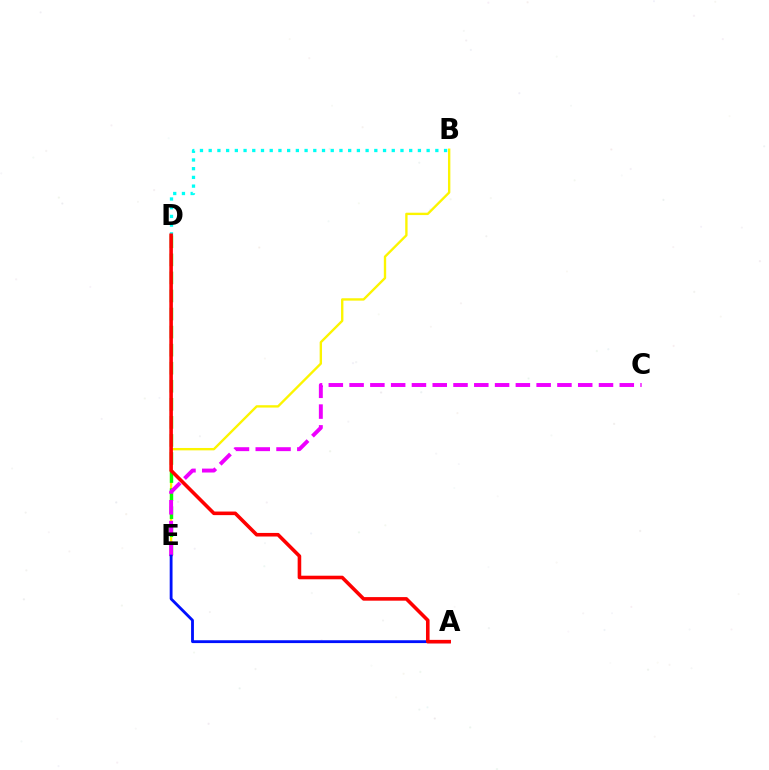{('B', 'E'): [{'color': '#fcf500', 'line_style': 'solid', 'thickness': 1.7}], ('D', 'E'): [{'color': '#08ff00', 'line_style': 'dashed', 'thickness': 2.45}], ('B', 'D'): [{'color': '#00fff6', 'line_style': 'dotted', 'thickness': 2.37}], ('C', 'E'): [{'color': '#ee00ff', 'line_style': 'dashed', 'thickness': 2.82}], ('A', 'E'): [{'color': '#0010ff', 'line_style': 'solid', 'thickness': 2.04}], ('A', 'D'): [{'color': '#ff0000', 'line_style': 'solid', 'thickness': 2.58}]}